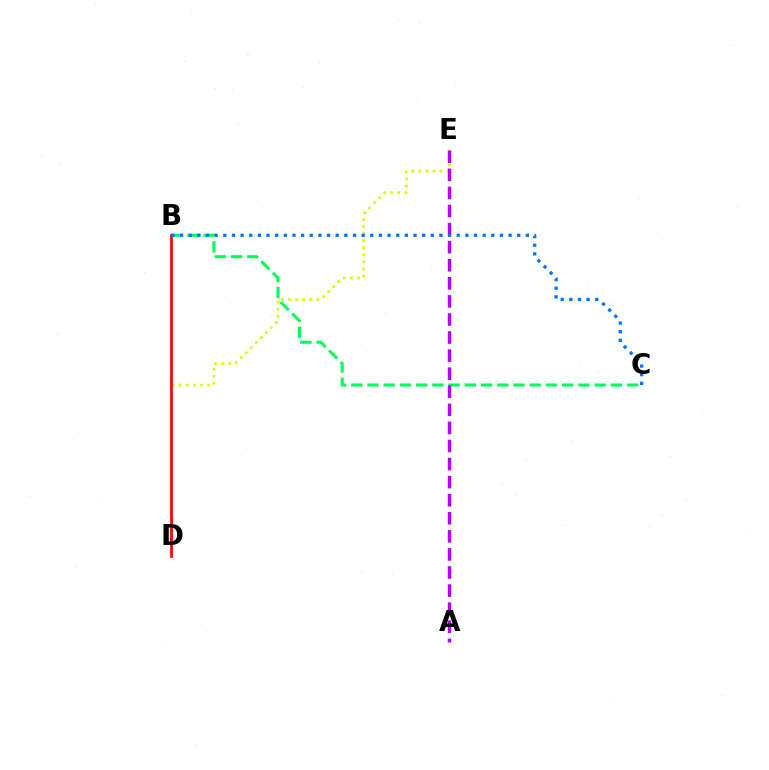{('B', 'C'): [{'color': '#00ff5c', 'line_style': 'dashed', 'thickness': 2.2}, {'color': '#0074ff', 'line_style': 'dotted', 'thickness': 2.35}], ('D', 'E'): [{'color': '#d1ff00', 'line_style': 'dotted', 'thickness': 1.92}], ('B', 'D'): [{'color': '#ff0000', 'line_style': 'solid', 'thickness': 1.95}], ('A', 'E'): [{'color': '#b900ff', 'line_style': 'dashed', 'thickness': 2.46}]}